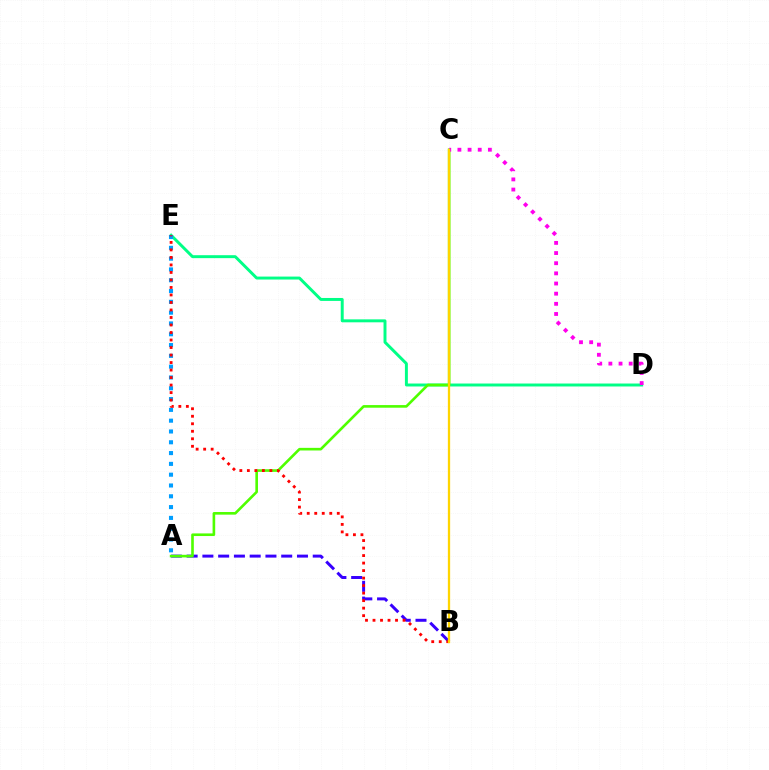{('D', 'E'): [{'color': '#00ff86', 'line_style': 'solid', 'thickness': 2.12}], ('A', 'B'): [{'color': '#3700ff', 'line_style': 'dashed', 'thickness': 2.14}], ('A', 'C'): [{'color': '#4fff00', 'line_style': 'solid', 'thickness': 1.89}], ('C', 'D'): [{'color': '#ff00ed', 'line_style': 'dotted', 'thickness': 2.76}], ('A', 'E'): [{'color': '#009eff', 'line_style': 'dotted', 'thickness': 2.93}], ('B', 'E'): [{'color': '#ff0000', 'line_style': 'dotted', 'thickness': 2.04}], ('B', 'C'): [{'color': '#ffd500', 'line_style': 'solid', 'thickness': 1.65}]}